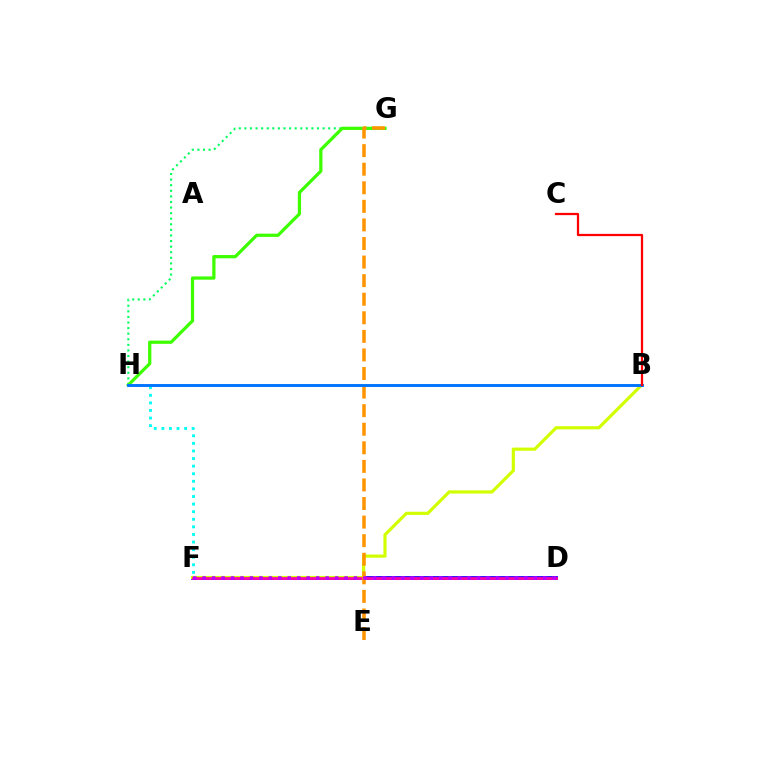{('D', 'F'): [{'color': '#2500ff', 'line_style': 'solid', 'thickness': 2.74}, {'color': '#ff00ac', 'line_style': 'solid', 'thickness': 1.99}, {'color': '#b900ff', 'line_style': 'dotted', 'thickness': 2.57}], ('B', 'F'): [{'color': '#d1ff00', 'line_style': 'solid', 'thickness': 2.29}], ('G', 'H'): [{'color': '#00ff5c', 'line_style': 'dotted', 'thickness': 1.52}, {'color': '#3dff00', 'line_style': 'solid', 'thickness': 2.33}], ('F', 'H'): [{'color': '#00fff6', 'line_style': 'dotted', 'thickness': 2.06}], ('E', 'G'): [{'color': '#ff9400', 'line_style': 'dashed', 'thickness': 2.52}], ('B', 'H'): [{'color': '#0074ff', 'line_style': 'solid', 'thickness': 2.11}], ('B', 'C'): [{'color': '#ff0000', 'line_style': 'solid', 'thickness': 1.62}]}